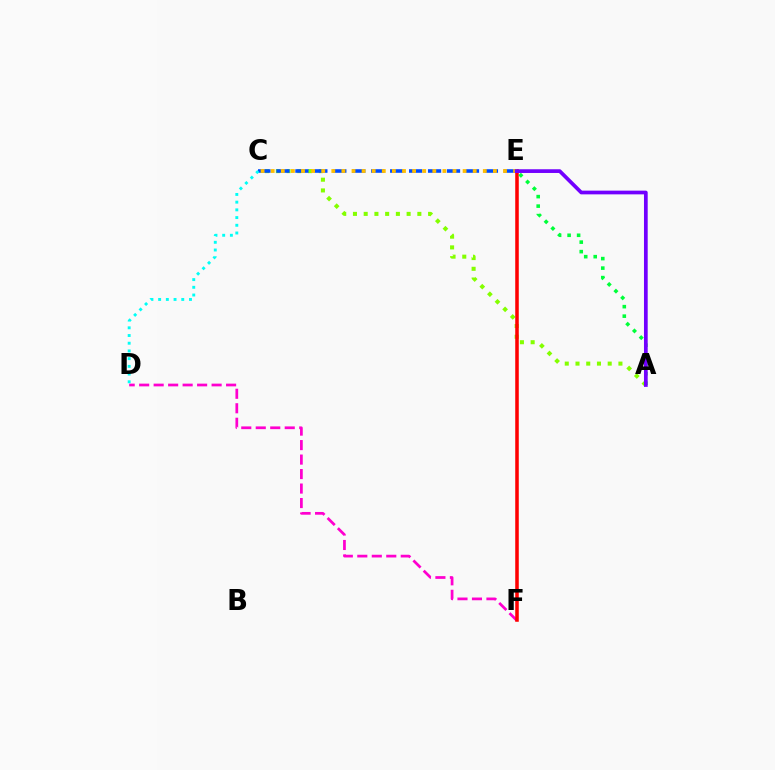{('D', 'F'): [{'color': '#ff00cf', 'line_style': 'dashed', 'thickness': 1.97}], ('A', 'C'): [{'color': '#84ff00', 'line_style': 'dotted', 'thickness': 2.92}], ('E', 'F'): [{'color': '#ff0000', 'line_style': 'solid', 'thickness': 2.55}], ('A', 'E'): [{'color': '#00ff39', 'line_style': 'dotted', 'thickness': 2.58}, {'color': '#7200ff', 'line_style': 'solid', 'thickness': 2.68}], ('C', 'E'): [{'color': '#004bff', 'line_style': 'dashed', 'thickness': 2.57}, {'color': '#ffbd00', 'line_style': 'dotted', 'thickness': 2.74}], ('C', 'D'): [{'color': '#00fff6', 'line_style': 'dotted', 'thickness': 2.09}]}